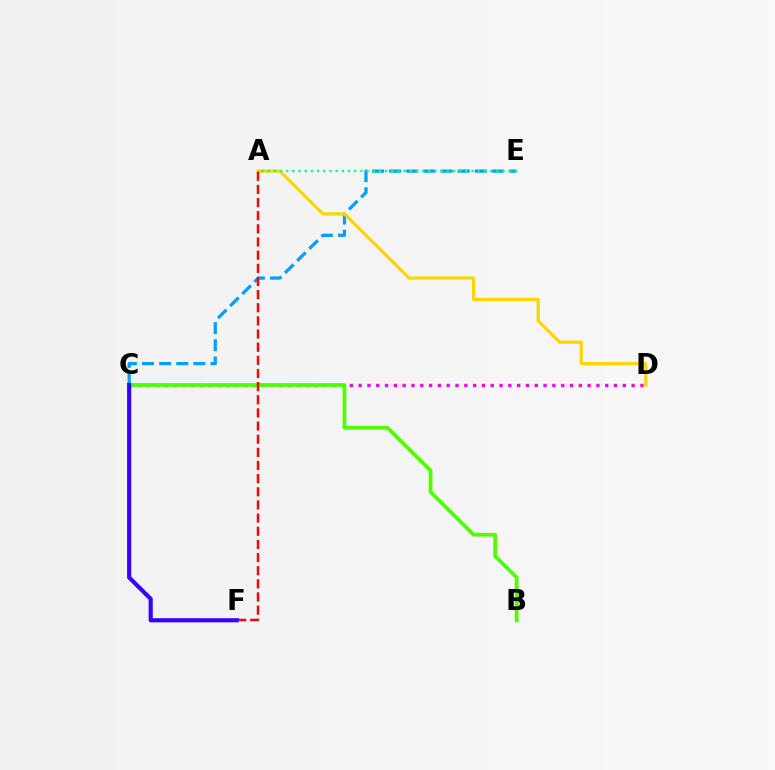{('C', 'E'): [{'color': '#009eff', 'line_style': 'dashed', 'thickness': 2.33}], ('A', 'D'): [{'color': '#ffd500', 'line_style': 'solid', 'thickness': 2.32}], ('C', 'D'): [{'color': '#ff00ed', 'line_style': 'dotted', 'thickness': 2.39}], ('A', 'E'): [{'color': '#00ff86', 'line_style': 'dotted', 'thickness': 1.68}], ('B', 'C'): [{'color': '#4fff00', 'line_style': 'solid', 'thickness': 2.71}], ('A', 'F'): [{'color': '#ff0000', 'line_style': 'dashed', 'thickness': 1.79}], ('C', 'F'): [{'color': '#3700ff', 'line_style': 'solid', 'thickness': 2.98}]}